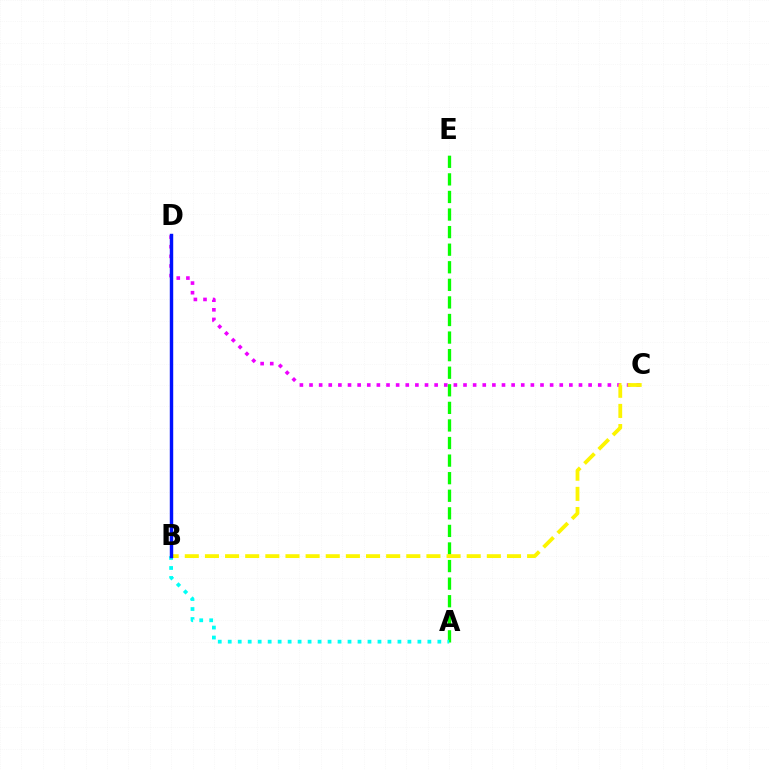{('C', 'D'): [{'color': '#ee00ff', 'line_style': 'dotted', 'thickness': 2.61}], ('B', 'D'): [{'color': '#ff0000', 'line_style': 'dotted', 'thickness': 2.1}, {'color': '#0010ff', 'line_style': 'solid', 'thickness': 2.47}], ('A', 'E'): [{'color': '#08ff00', 'line_style': 'dashed', 'thickness': 2.39}], ('A', 'B'): [{'color': '#00fff6', 'line_style': 'dotted', 'thickness': 2.71}], ('B', 'C'): [{'color': '#fcf500', 'line_style': 'dashed', 'thickness': 2.74}]}